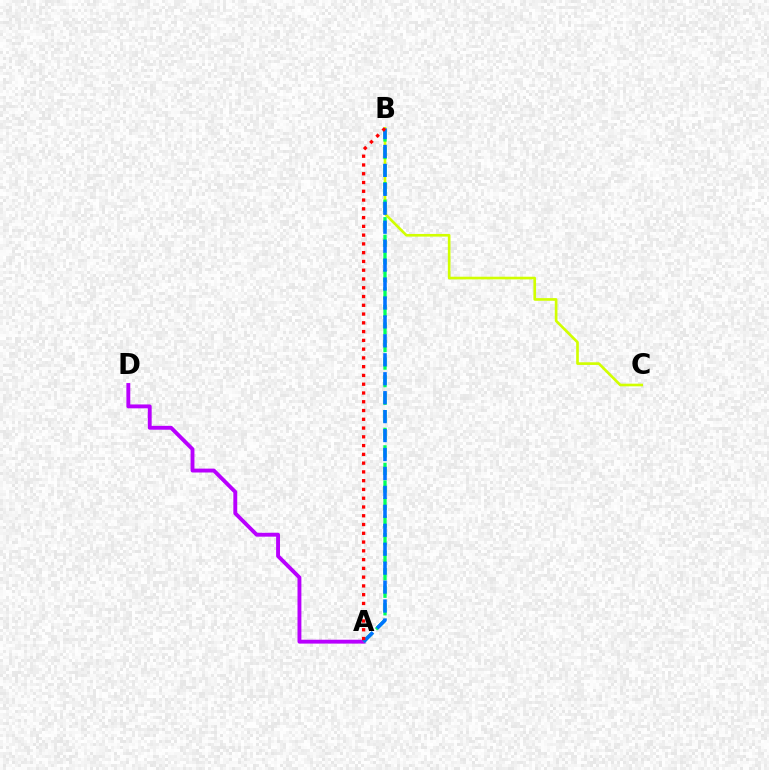{('B', 'C'): [{'color': '#d1ff00', 'line_style': 'solid', 'thickness': 1.91}], ('A', 'D'): [{'color': '#b900ff', 'line_style': 'solid', 'thickness': 2.79}], ('A', 'B'): [{'color': '#00ff5c', 'line_style': 'dashed', 'thickness': 2.38}, {'color': '#0074ff', 'line_style': 'dashed', 'thickness': 2.57}, {'color': '#ff0000', 'line_style': 'dotted', 'thickness': 2.38}]}